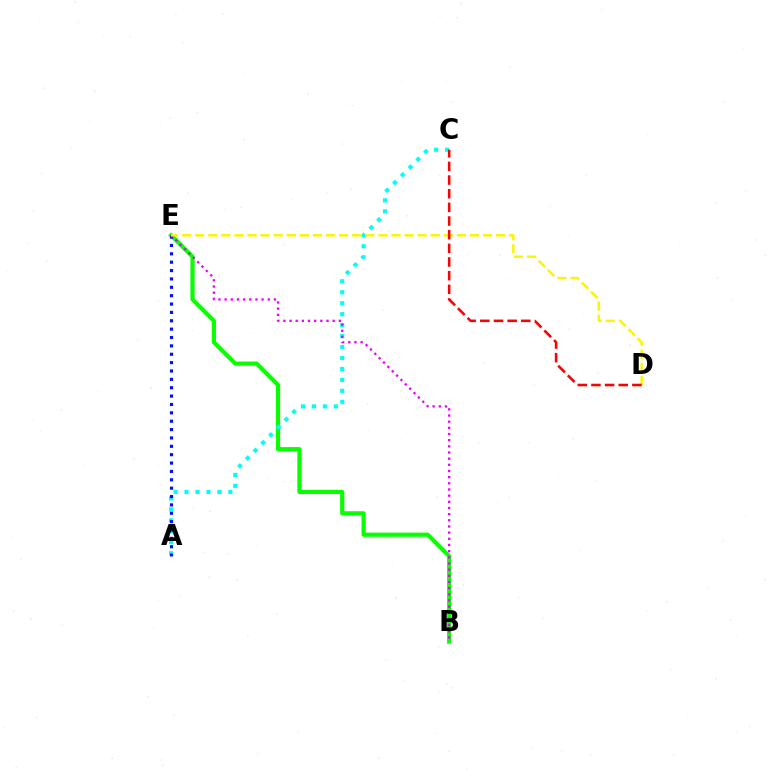{('B', 'E'): [{'color': '#08ff00', 'line_style': 'solid', 'thickness': 3.0}, {'color': '#ee00ff', 'line_style': 'dotted', 'thickness': 1.67}], ('A', 'C'): [{'color': '#00fff6', 'line_style': 'dotted', 'thickness': 2.98}], ('A', 'E'): [{'color': '#0010ff', 'line_style': 'dotted', 'thickness': 2.27}], ('D', 'E'): [{'color': '#fcf500', 'line_style': 'dashed', 'thickness': 1.78}], ('C', 'D'): [{'color': '#ff0000', 'line_style': 'dashed', 'thickness': 1.86}]}